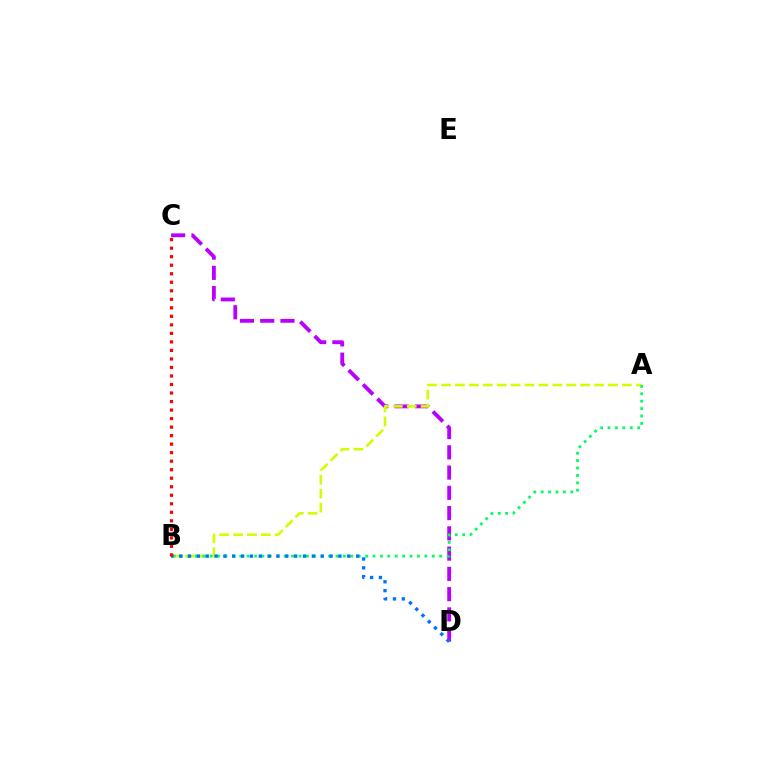{('C', 'D'): [{'color': '#b900ff', 'line_style': 'dashed', 'thickness': 2.75}], ('A', 'B'): [{'color': '#d1ff00', 'line_style': 'dashed', 'thickness': 1.89}, {'color': '#00ff5c', 'line_style': 'dotted', 'thickness': 2.01}], ('B', 'D'): [{'color': '#0074ff', 'line_style': 'dotted', 'thickness': 2.4}], ('B', 'C'): [{'color': '#ff0000', 'line_style': 'dotted', 'thickness': 2.31}]}